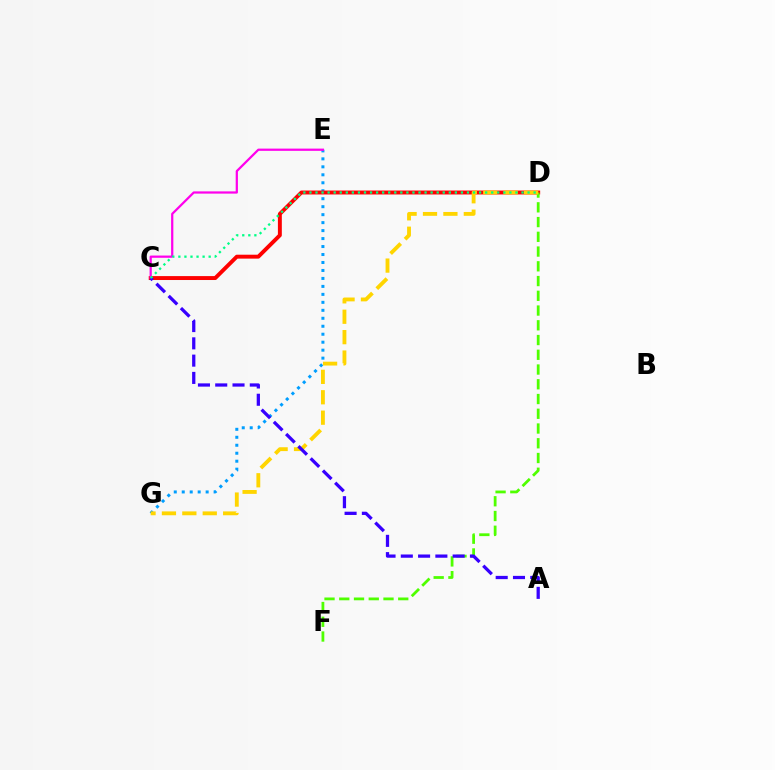{('E', 'G'): [{'color': '#009eff', 'line_style': 'dotted', 'thickness': 2.17}], ('C', 'D'): [{'color': '#ff0000', 'line_style': 'solid', 'thickness': 2.82}, {'color': '#00ff86', 'line_style': 'dotted', 'thickness': 1.65}], ('D', 'F'): [{'color': '#4fff00', 'line_style': 'dashed', 'thickness': 2.0}], ('D', 'G'): [{'color': '#ffd500', 'line_style': 'dashed', 'thickness': 2.77}], ('C', 'E'): [{'color': '#ff00ed', 'line_style': 'solid', 'thickness': 1.61}], ('A', 'C'): [{'color': '#3700ff', 'line_style': 'dashed', 'thickness': 2.35}]}